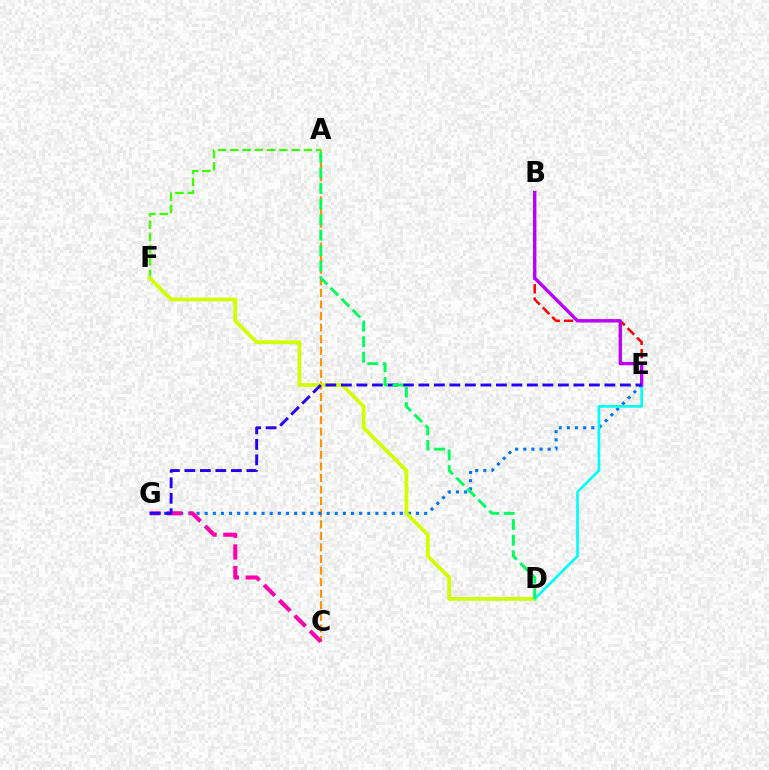{('A', 'C'): [{'color': '#ff9400', 'line_style': 'dashed', 'thickness': 1.57}], ('B', 'E'): [{'color': '#ff0000', 'line_style': 'dashed', 'thickness': 1.81}, {'color': '#b900ff', 'line_style': 'solid', 'thickness': 2.41}], ('A', 'F'): [{'color': '#3dff00', 'line_style': 'dashed', 'thickness': 1.66}], ('E', 'G'): [{'color': '#0074ff', 'line_style': 'dotted', 'thickness': 2.21}, {'color': '#2500ff', 'line_style': 'dashed', 'thickness': 2.11}], ('C', 'G'): [{'color': '#ff00ac', 'line_style': 'dashed', 'thickness': 2.95}], ('D', 'F'): [{'color': '#d1ff00', 'line_style': 'solid', 'thickness': 2.72}], ('D', 'E'): [{'color': '#00fff6', 'line_style': 'solid', 'thickness': 1.93}], ('A', 'D'): [{'color': '#00ff5c', 'line_style': 'dashed', 'thickness': 2.11}]}